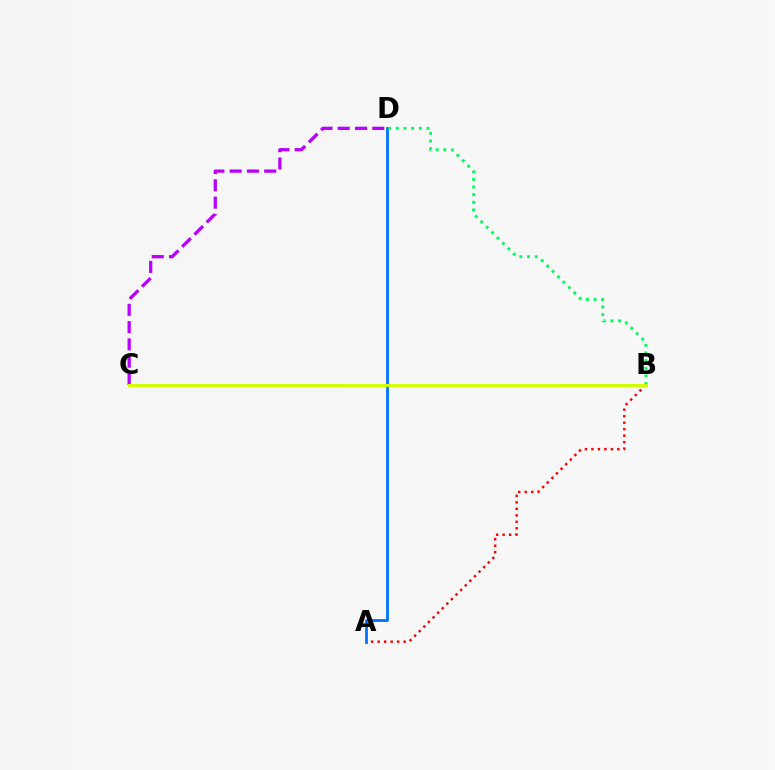{('C', 'D'): [{'color': '#b900ff', 'line_style': 'dashed', 'thickness': 2.35}], ('A', 'B'): [{'color': '#ff0000', 'line_style': 'dotted', 'thickness': 1.76}], ('A', 'D'): [{'color': '#0074ff', 'line_style': 'solid', 'thickness': 2.01}], ('B', 'D'): [{'color': '#00ff5c', 'line_style': 'dotted', 'thickness': 2.08}], ('B', 'C'): [{'color': '#d1ff00', 'line_style': 'solid', 'thickness': 2.13}]}